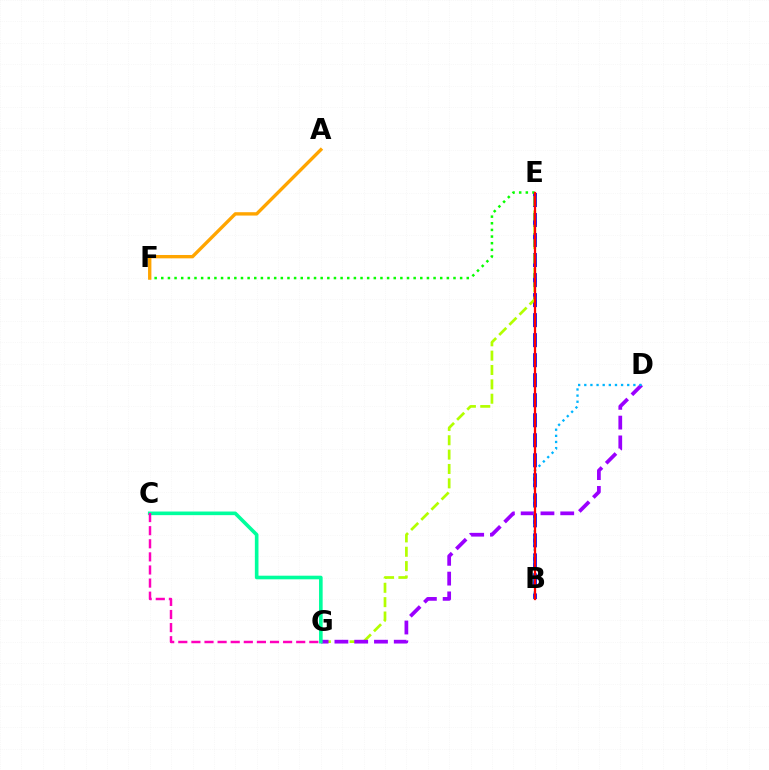{('B', 'E'): [{'color': '#0010ff', 'line_style': 'dashed', 'thickness': 2.72}, {'color': '#ff0000', 'line_style': 'solid', 'thickness': 1.63}], ('E', 'F'): [{'color': '#08ff00', 'line_style': 'dotted', 'thickness': 1.8}], ('A', 'F'): [{'color': '#ffa500', 'line_style': 'solid', 'thickness': 2.42}], ('E', 'G'): [{'color': '#b3ff00', 'line_style': 'dashed', 'thickness': 1.95}], ('D', 'G'): [{'color': '#9b00ff', 'line_style': 'dashed', 'thickness': 2.69}], ('C', 'G'): [{'color': '#00ff9d', 'line_style': 'solid', 'thickness': 2.61}, {'color': '#ff00bd', 'line_style': 'dashed', 'thickness': 1.78}], ('B', 'D'): [{'color': '#00b5ff', 'line_style': 'dotted', 'thickness': 1.67}]}